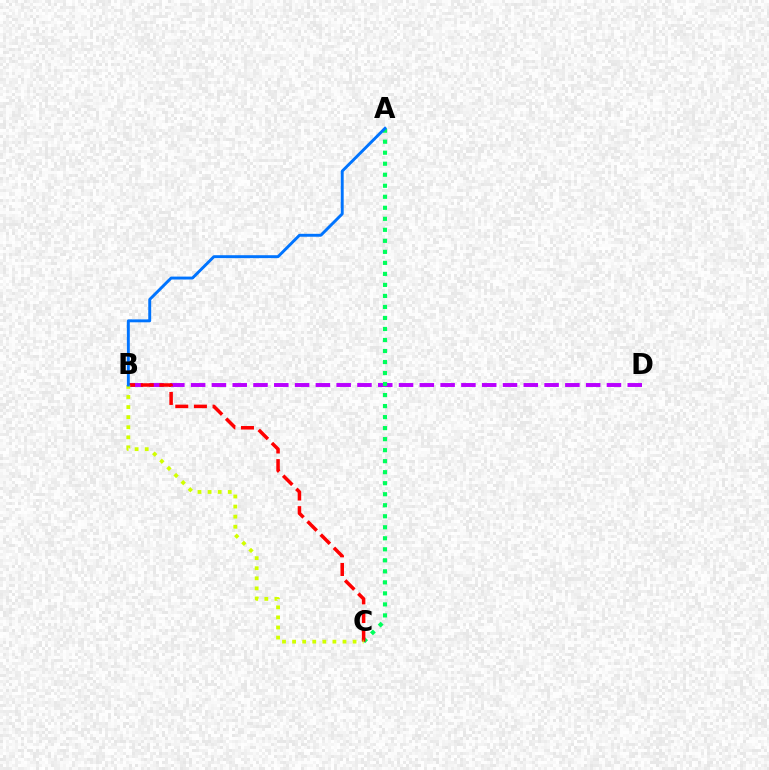{('B', 'D'): [{'color': '#b900ff', 'line_style': 'dashed', 'thickness': 2.82}], ('A', 'C'): [{'color': '#00ff5c', 'line_style': 'dotted', 'thickness': 2.99}], ('B', 'C'): [{'color': '#ff0000', 'line_style': 'dashed', 'thickness': 2.53}, {'color': '#d1ff00', 'line_style': 'dotted', 'thickness': 2.74}], ('A', 'B'): [{'color': '#0074ff', 'line_style': 'solid', 'thickness': 2.1}]}